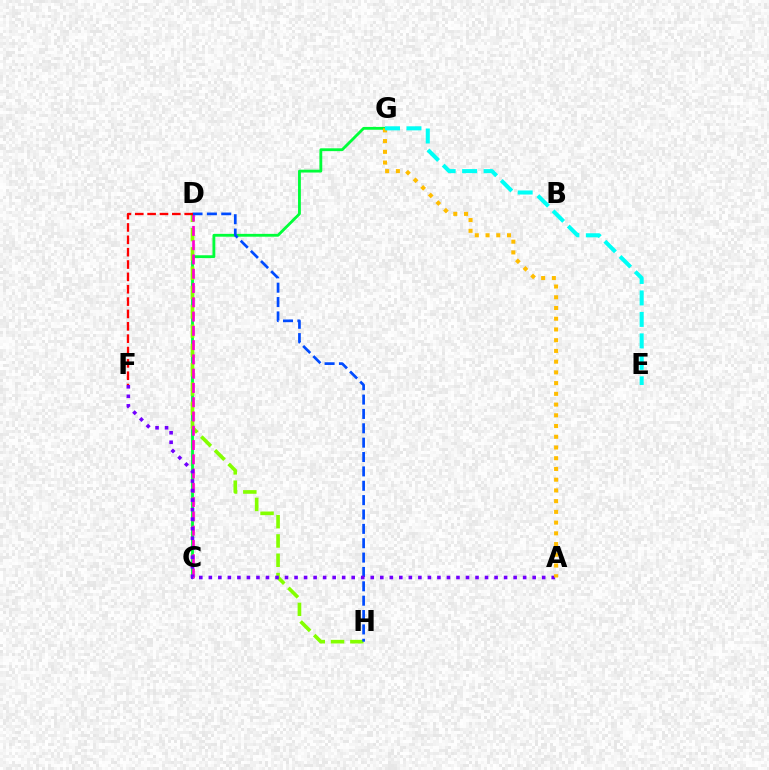{('C', 'G'): [{'color': '#00ff39', 'line_style': 'solid', 'thickness': 2.04}], ('D', 'H'): [{'color': '#84ff00', 'line_style': 'dashed', 'thickness': 2.62}, {'color': '#004bff', 'line_style': 'dashed', 'thickness': 1.95}], ('C', 'D'): [{'color': '#ff00cf', 'line_style': 'dashed', 'thickness': 1.94}], ('D', 'F'): [{'color': '#ff0000', 'line_style': 'dashed', 'thickness': 1.68}], ('A', 'F'): [{'color': '#7200ff', 'line_style': 'dotted', 'thickness': 2.59}], ('A', 'G'): [{'color': '#ffbd00', 'line_style': 'dotted', 'thickness': 2.92}], ('E', 'G'): [{'color': '#00fff6', 'line_style': 'dashed', 'thickness': 2.92}]}